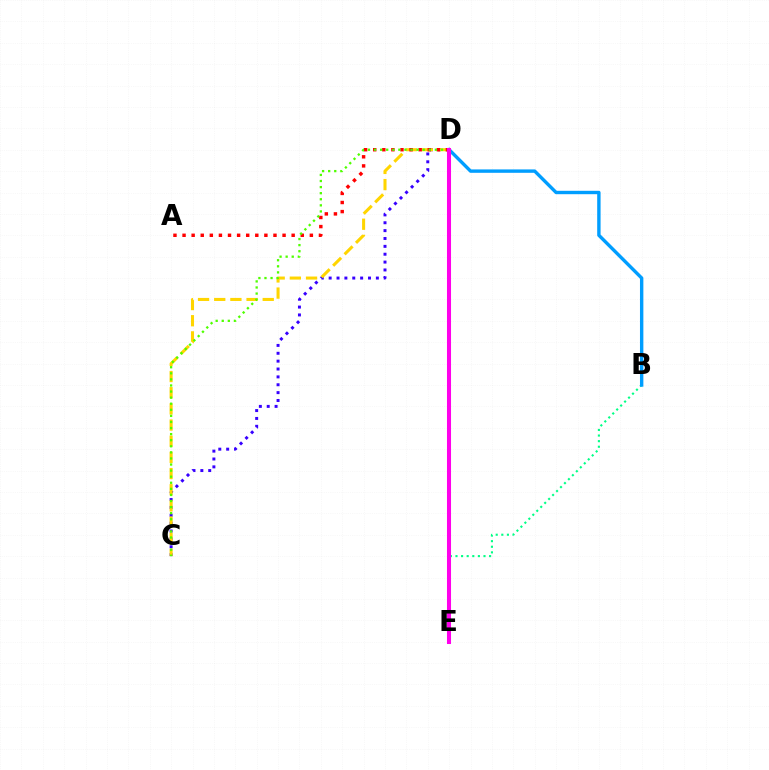{('B', 'E'): [{'color': '#00ff86', 'line_style': 'dotted', 'thickness': 1.52}], ('C', 'D'): [{'color': '#3700ff', 'line_style': 'dotted', 'thickness': 2.14}, {'color': '#ffd500', 'line_style': 'dashed', 'thickness': 2.2}, {'color': '#4fff00', 'line_style': 'dotted', 'thickness': 1.65}], ('A', 'D'): [{'color': '#ff0000', 'line_style': 'dotted', 'thickness': 2.47}], ('B', 'D'): [{'color': '#009eff', 'line_style': 'solid', 'thickness': 2.44}], ('D', 'E'): [{'color': '#ff00ed', 'line_style': 'solid', 'thickness': 2.91}]}